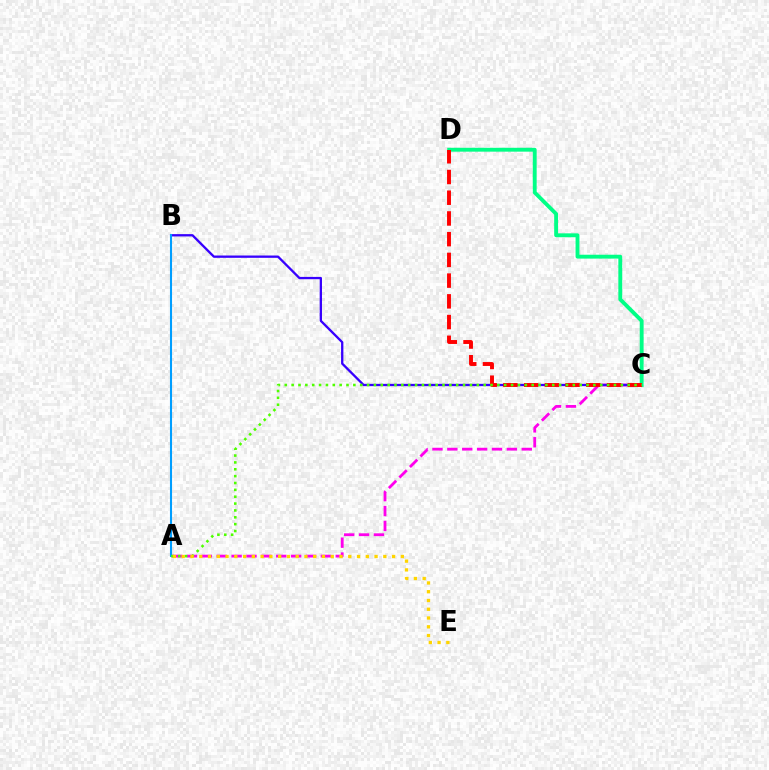{('A', 'C'): [{'color': '#ff00ed', 'line_style': 'dashed', 'thickness': 2.02}, {'color': '#4fff00', 'line_style': 'dotted', 'thickness': 1.86}], ('B', 'C'): [{'color': '#3700ff', 'line_style': 'solid', 'thickness': 1.66}], ('C', 'D'): [{'color': '#00ff86', 'line_style': 'solid', 'thickness': 2.79}, {'color': '#ff0000', 'line_style': 'dashed', 'thickness': 2.82}], ('A', 'B'): [{'color': '#009eff', 'line_style': 'solid', 'thickness': 1.5}], ('A', 'E'): [{'color': '#ffd500', 'line_style': 'dotted', 'thickness': 2.38}]}